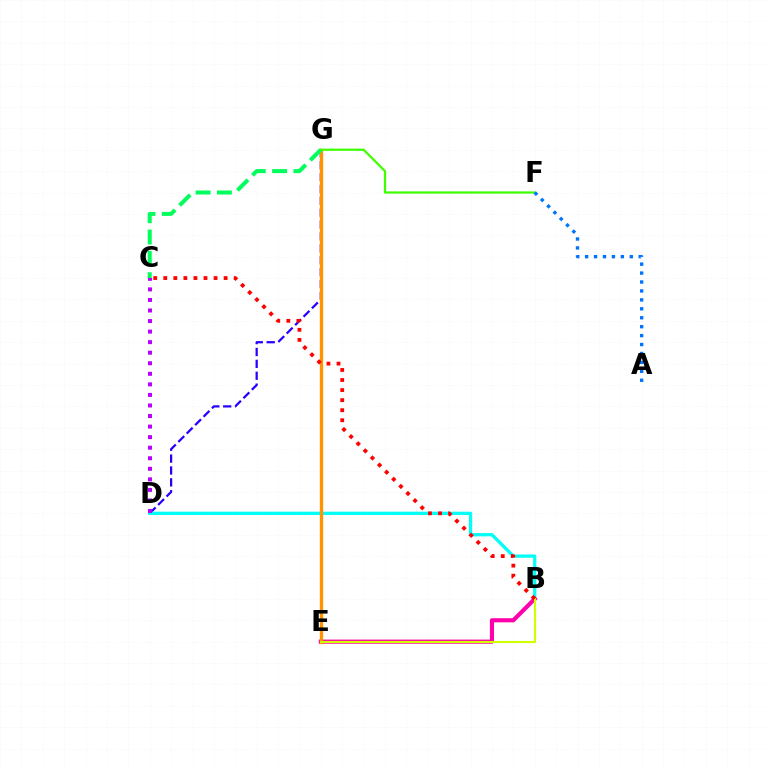{('D', 'G'): [{'color': '#2500ff', 'line_style': 'dashed', 'thickness': 1.62}], ('B', 'D'): [{'color': '#00fff6', 'line_style': 'solid', 'thickness': 2.36}], ('B', 'E'): [{'color': '#ff00ac', 'line_style': 'solid', 'thickness': 2.99}, {'color': '#d1ff00', 'line_style': 'solid', 'thickness': 1.54}], ('E', 'G'): [{'color': '#ff9400', 'line_style': 'solid', 'thickness': 2.4}], ('C', 'G'): [{'color': '#00ff5c', 'line_style': 'dashed', 'thickness': 2.9}], ('F', 'G'): [{'color': '#3dff00', 'line_style': 'solid', 'thickness': 1.6}], ('C', 'D'): [{'color': '#b900ff', 'line_style': 'dotted', 'thickness': 2.87}], ('A', 'F'): [{'color': '#0074ff', 'line_style': 'dotted', 'thickness': 2.43}], ('B', 'C'): [{'color': '#ff0000', 'line_style': 'dotted', 'thickness': 2.73}]}